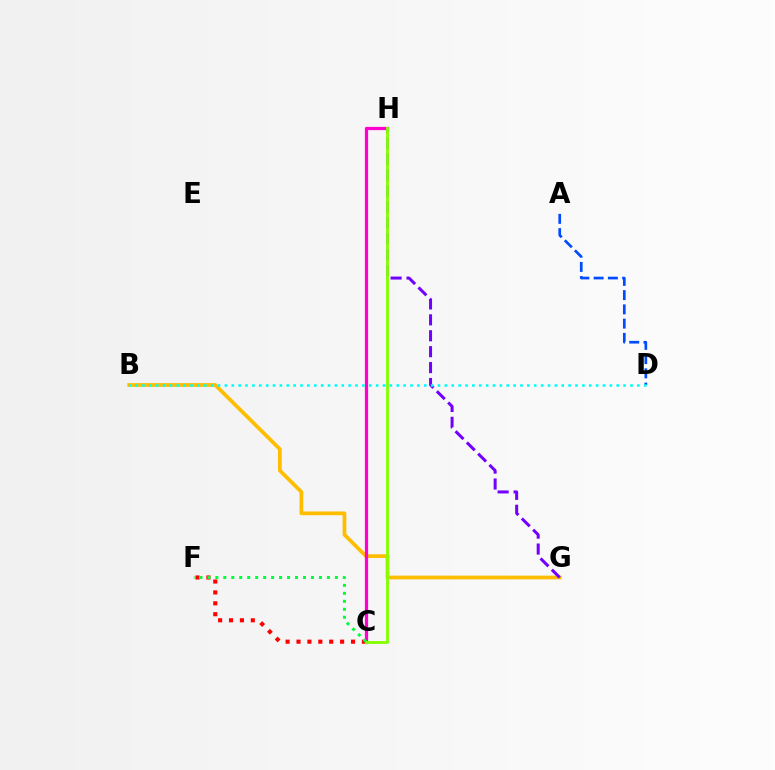{('B', 'G'): [{'color': '#ffbd00', 'line_style': 'solid', 'thickness': 2.68}], ('G', 'H'): [{'color': '#7200ff', 'line_style': 'dashed', 'thickness': 2.16}], ('C', 'H'): [{'color': '#ff00cf', 'line_style': 'solid', 'thickness': 2.34}, {'color': '#84ff00', 'line_style': 'solid', 'thickness': 2.05}], ('C', 'F'): [{'color': '#ff0000', 'line_style': 'dotted', 'thickness': 2.96}, {'color': '#00ff39', 'line_style': 'dotted', 'thickness': 2.17}], ('A', 'D'): [{'color': '#004bff', 'line_style': 'dashed', 'thickness': 1.94}], ('B', 'D'): [{'color': '#00fff6', 'line_style': 'dotted', 'thickness': 1.87}]}